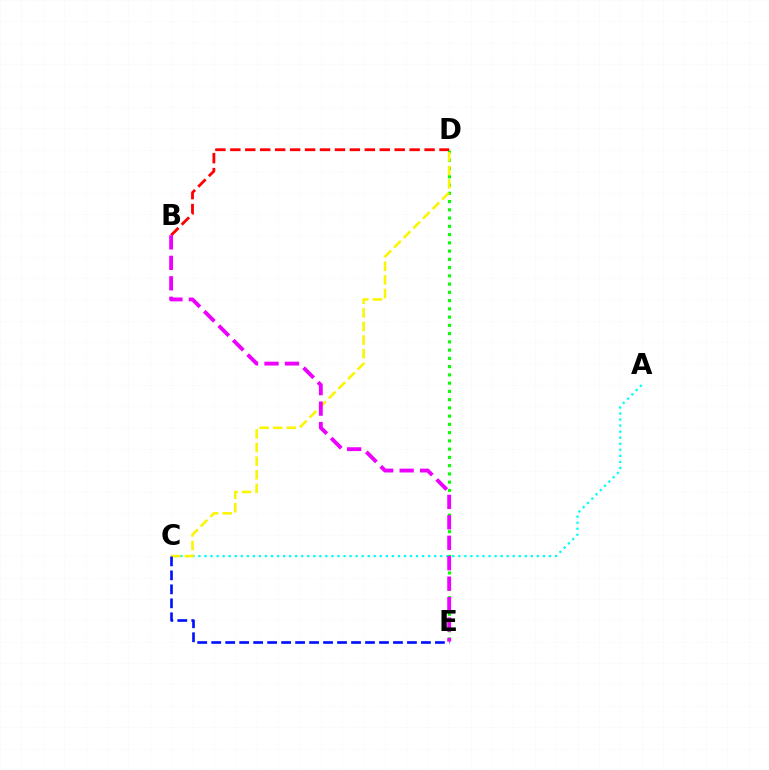{('D', 'E'): [{'color': '#08ff00', 'line_style': 'dotted', 'thickness': 2.24}], ('A', 'C'): [{'color': '#00fff6', 'line_style': 'dotted', 'thickness': 1.64}], ('C', 'D'): [{'color': '#fcf500', 'line_style': 'dashed', 'thickness': 1.85}], ('B', 'D'): [{'color': '#ff0000', 'line_style': 'dashed', 'thickness': 2.03}], ('C', 'E'): [{'color': '#0010ff', 'line_style': 'dashed', 'thickness': 1.9}], ('B', 'E'): [{'color': '#ee00ff', 'line_style': 'dashed', 'thickness': 2.78}]}